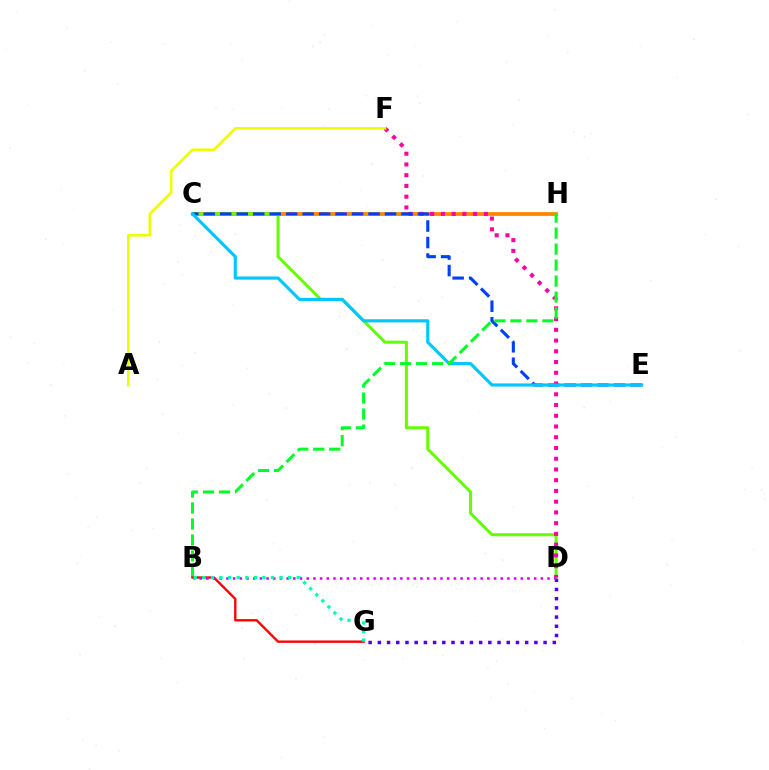{('D', 'G'): [{'color': '#4f00ff', 'line_style': 'dotted', 'thickness': 2.5}], ('C', 'H'): [{'color': '#ff8800', 'line_style': 'solid', 'thickness': 2.73}], ('C', 'D'): [{'color': '#66ff00', 'line_style': 'solid', 'thickness': 2.2}], ('D', 'F'): [{'color': '#ff00a0', 'line_style': 'dotted', 'thickness': 2.92}], ('C', 'E'): [{'color': '#003fff', 'line_style': 'dashed', 'thickness': 2.24}, {'color': '#00c7ff', 'line_style': 'solid', 'thickness': 2.26}], ('B', 'H'): [{'color': '#00ff27', 'line_style': 'dashed', 'thickness': 2.17}], ('B', 'G'): [{'color': '#ff0000', 'line_style': 'solid', 'thickness': 1.7}, {'color': '#00ffaf', 'line_style': 'dotted', 'thickness': 2.33}], ('B', 'D'): [{'color': '#d600ff', 'line_style': 'dotted', 'thickness': 1.82}], ('A', 'F'): [{'color': '#eeff00', 'line_style': 'solid', 'thickness': 1.85}]}